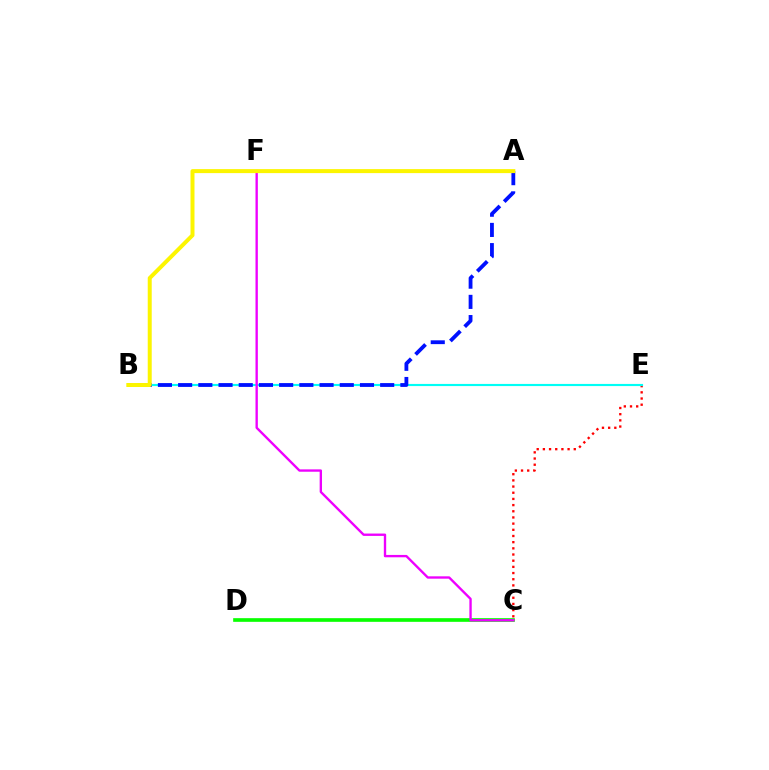{('C', 'E'): [{'color': '#ff0000', 'line_style': 'dotted', 'thickness': 1.68}], ('B', 'E'): [{'color': '#00fff6', 'line_style': 'solid', 'thickness': 1.55}], ('C', 'D'): [{'color': '#08ff00', 'line_style': 'solid', 'thickness': 2.64}], ('C', 'F'): [{'color': '#ee00ff', 'line_style': 'solid', 'thickness': 1.7}], ('A', 'B'): [{'color': '#0010ff', 'line_style': 'dashed', 'thickness': 2.74}, {'color': '#fcf500', 'line_style': 'solid', 'thickness': 2.87}]}